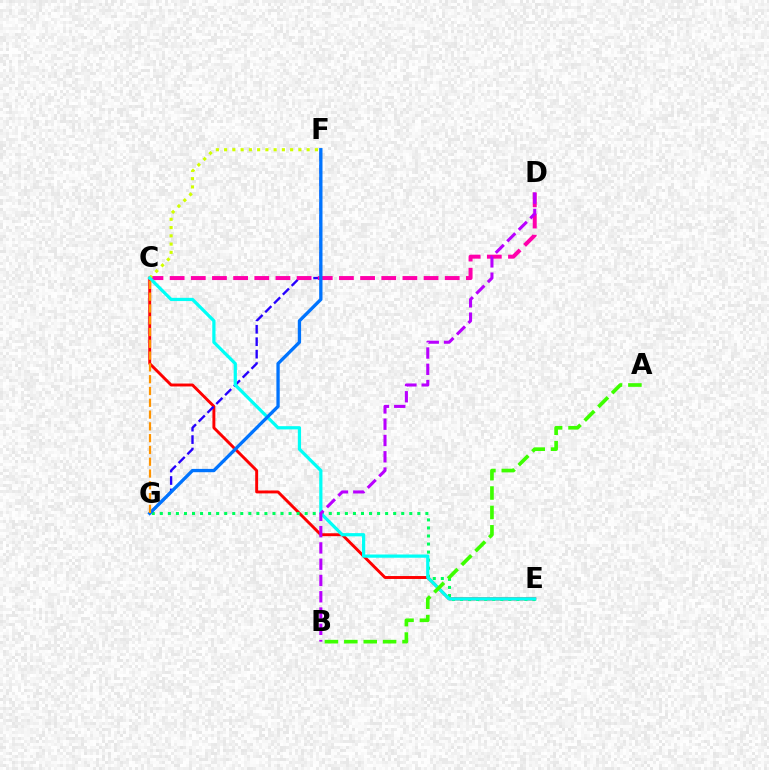{('C', 'E'): [{'color': '#ff0000', 'line_style': 'solid', 'thickness': 2.1}, {'color': '#00fff6', 'line_style': 'solid', 'thickness': 2.32}], ('F', 'G'): [{'color': '#2500ff', 'line_style': 'dashed', 'thickness': 1.69}, {'color': '#0074ff', 'line_style': 'solid', 'thickness': 2.38}], ('C', 'D'): [{'color': '#ff00ac', 'line_style': 'dashed', 'thickness': 2.87}], ('C', 'F'): [{'color': '#d1ff00', 'line_style': 'dotted', 'thickness': 2.24}], ('E', 'G'): [{'color': '#00ff5c', 'line_style': 'dotted', 'thickness': 2.19}], ('A', 'B'): [{'color': '#3dff00', 'line_style': 'dashed', 'thickness': 2.64}], ('C', 'G'): [{'color': '#ff9400', 'line_style': 'dashed', 'thickness': 1.6}], ('B', 'D'): [{'color': '#b900ff', 'line_style': 'dashed', 'thickness': 2.21}]}